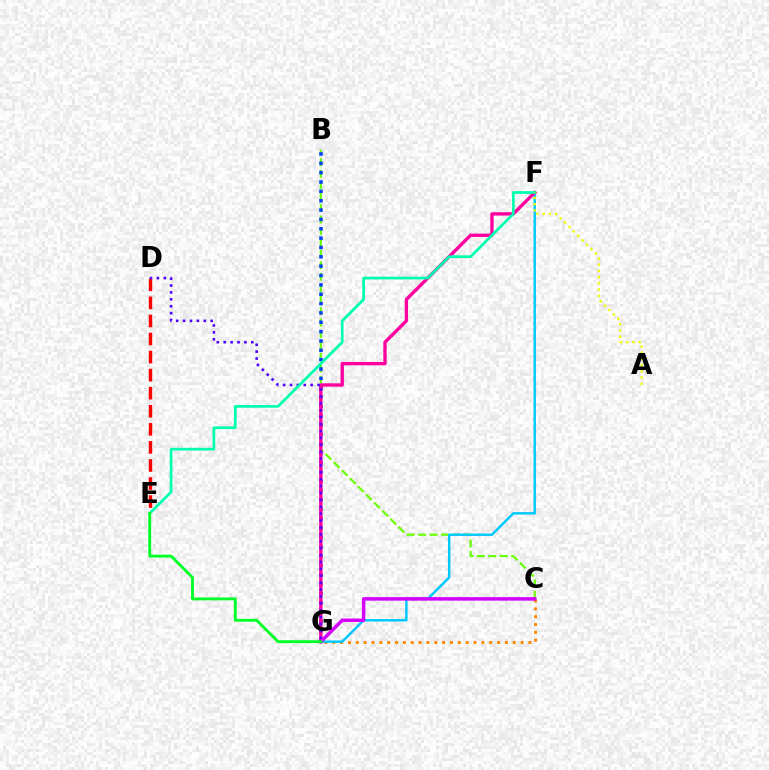{('B', 'C'): [{'color': '#66ff00', 'line_style': 'dashed', 'thickness': 1.56}], ('C', 'G'): [{'color': '#ff8800', 'line_style': 'dotted', 'thickness': 2.13}, {'color': '#d600ff', 'line_style': 'solid', 'thickness': 2.52}], ('F', 'G'): [{'color': '#00c7ff', 'line_style': 'solid', 'thickness': 1.75}, {'color': '#ff00a0', 'line_style': 'solid', 'thickness': 2.41}], ('B', 'G'): [{'color': '#003fff', 'line_style': 'dotted', 'thickness': 2.54}], ('D', 'E'): [{'color': '#ff0000', 'line_style': 'dashed', 'thickness': 2.45}], ('D', 'G'): [{'color': '#4f00ff', 'line_style': 'dotted', 'thickness': 1.87}], ('E', 'F'): [{'color': '#00ffaf', 'line_style': 'solid', 'thickness': 1.96}], ('A', 'F'): [{'color': '#eeff00', 'line_style': 'dotted', 'thickness': 1.69}], ('E', 'G'): [{'color': '#00ff27', 'line_style': 'solid', 'thickness': 2.04}]}